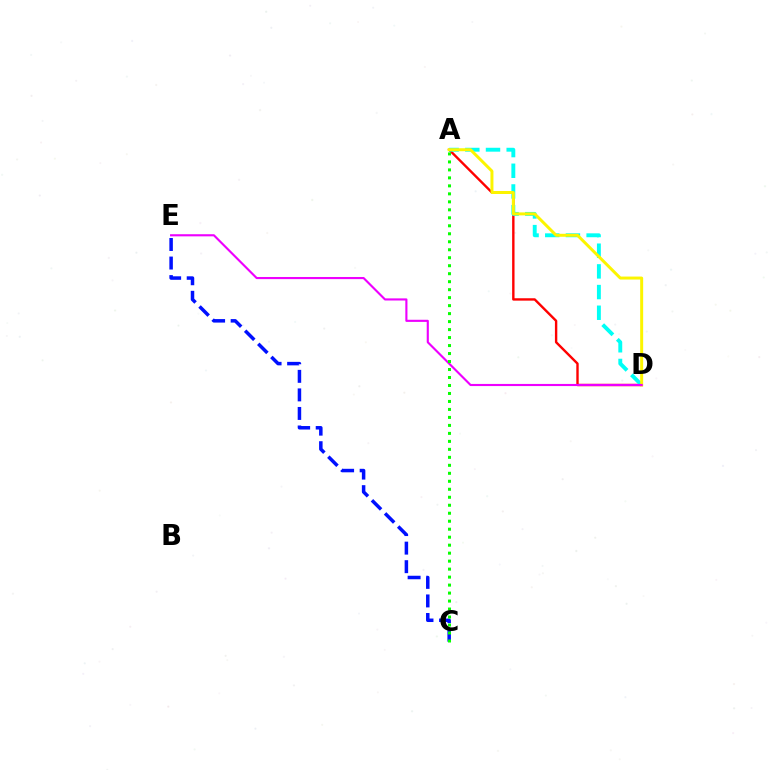{('A', 'D'): [{'color': '#ff0000', 'line_style': 'solid', 'thickness': 1.72}, {'color': '#00fff6', 'line_style': 'dashed', 'thickness': 2.81}, {'color': '#fcf500', 'line_style': 'solid', 'thickness': 2.14}], ('C', 'E'): [{'color': '#0010ff', 'line_style': 'dashed', 'thickness': 2.52}], ('D', 'E'): [{'color': '#ee00ff', 'line_style': 'solid', 'thickness': 1.53}], ('A', 'C'): [{'color': '#08ff00', 'line_style': 'dotted', 'thickness': 2.17}]}